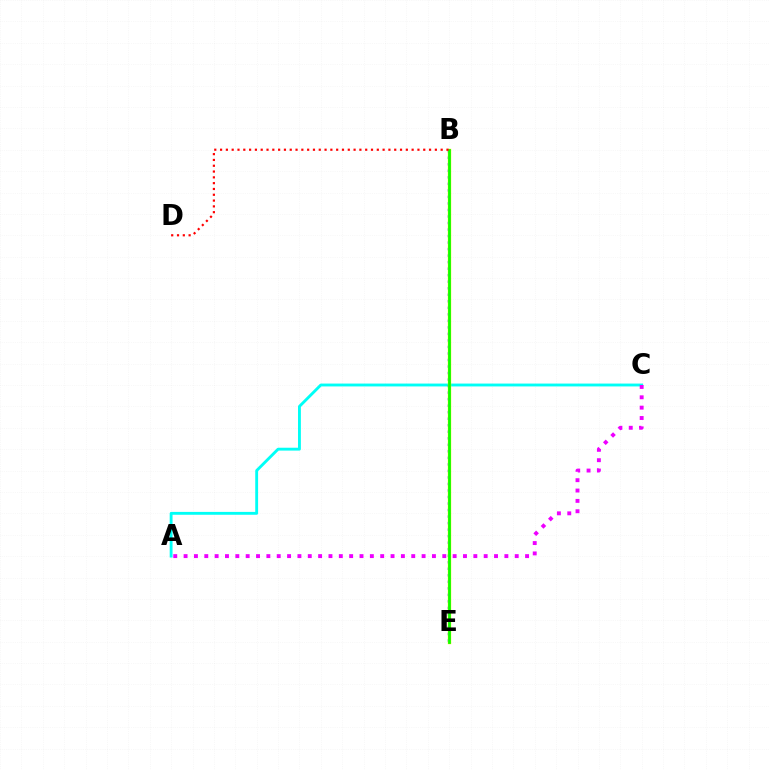{('A', 'C'): [{'color': '#00fff6', 'line_style': 'solid', 'thickness': 2.06}, {'color': '#ee00ff', 'line_style': 'dotted', 'thickness': 2.81}], ('B', 'E'): [{'color': '#0010ff', 'line_style': 'dotted', 'thickness': 1.77}, {'color': '#fcf500', 'line_style': 'solid', 'thickness': 2.44}, {'color': '#08ff00', 'line_style': 'solid', 'thickness': 1.97}], ('B', 'D'): [{'color': '#ff0000', 'line_style': 'dotted', 'thickness': 1.58}]}